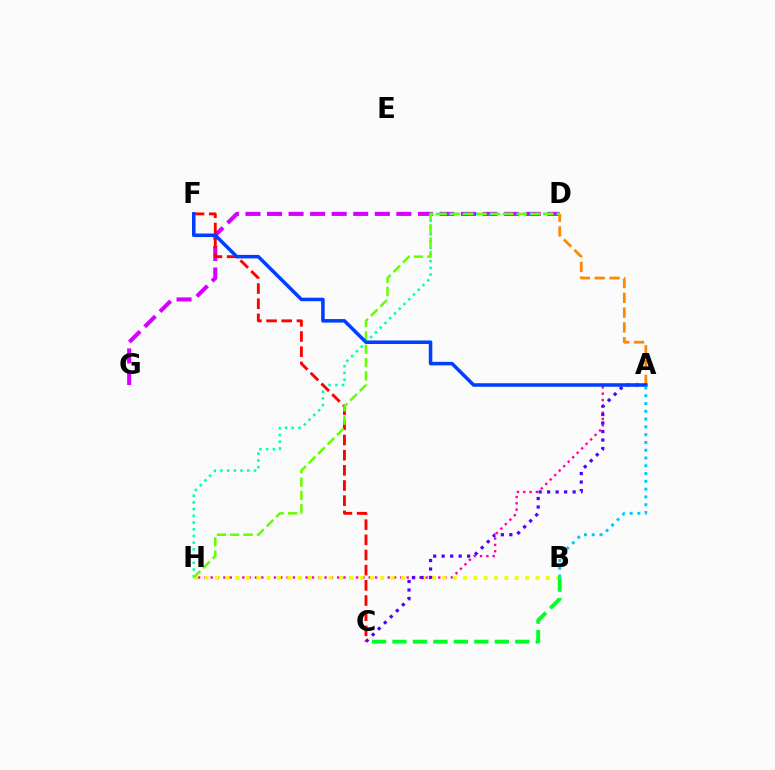{('A', 'H'): [{'color': '#ff00a0', 'line_style': 'dotted', 'thickness': 1.72}], ('B', 'H'): [{'color': '#eeff00', 'line_style': 'dotted', 'thickness': 2.81}], ('A', 'C'): [{'color': '#4f00ff', 'line_style': 'dotted', 'thickness': 2.31}], ('D', 'G'): [{'color': '#d600ff', 'line_style': 'dashed', 'thickness': 2.93}], ('A', 'D'): [{'color': '#ff8800', 'line_style': 'dashed', 'thickness': 2.01}], ('D', 'H'): [{'color': '#00ffaf', 'line_style': 'dotted', 'thickness': 1.82}, {'color': '#66ff00', 'line_style': 'dashed', 'thickness': 1.81}], ('C', 'F'): [{'color': '#ff0000', 'line_style': 'dashed', 'thickness': 2.06}], ('A', 'F'): [{'color': '#003fff', 'line_style': 'solid', 'thickness': 2.54}], ('B', 'C'): [{'color': '#00ff27', 'line_style': 'dashed', 'thickness': 2.78}], ('A', 'B'): [{'color': '#00c7ff', 'line_style': 'dotted', 'thickness': 2.11}]}